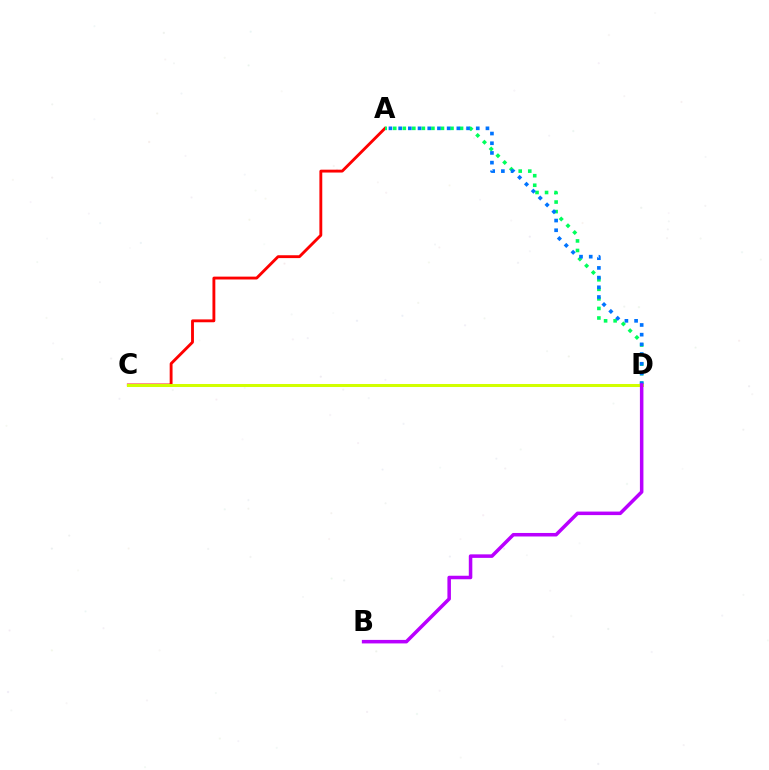{('A', 'C'): [{'color': '#ff0000', 'line_style': 'solid', 'thickness': 2.06}], ('A', 'D'): [{'color': '#00ff5c', 'line_style': 'dotted', 'thickness': 2.59}, {'color': '#0074ff', 'line_style': 'dotted', 'thickness': 2.64}], ('C', 'D'): [{'color': '#d1ff00', 'line_style': 'solid', 'thickness': 2.18}], ('B', 'D'): [{'color': '#b900ff', 'line_style': 'solid', 'thickness': 2.53}]}